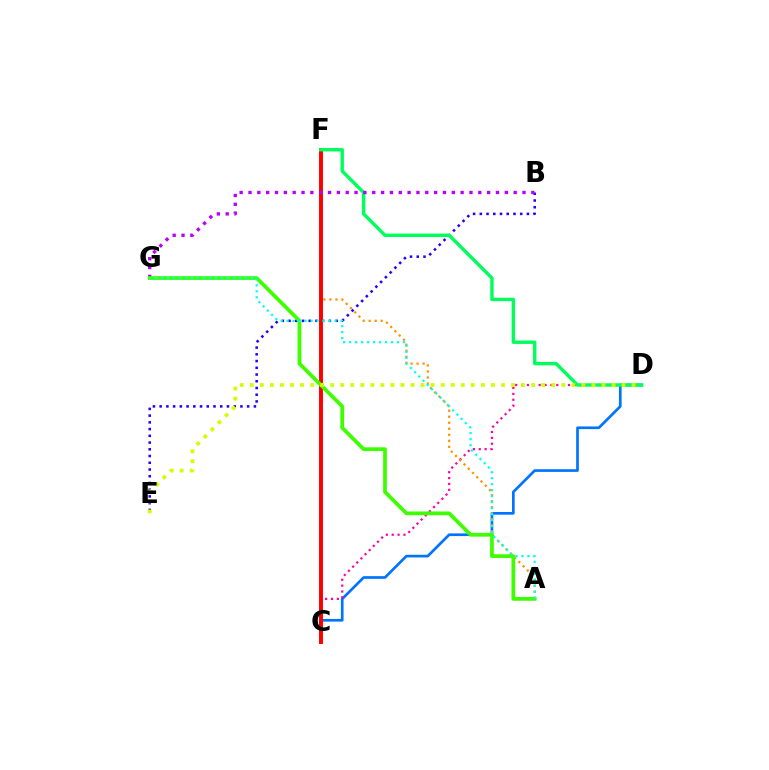{('C', 'D'): [{'color': '#0074ff', 'line_style': 'solid', 'thickness': 1.94}, {'color': '#ff00ac', 'line_style': 'dotted', 'thickness': 1.6}], ('B', 'E'): [{'color': '#2500ff', 'line_style': 'dotted', 'thickness': 1.83}], ('A', 'F'): [{'color': '#ff9400', 'line_style': 'dotted', 'thickness': 1.63}], ('C', 'F'): [{'color': '#ff0000', 'line_style': 'solid', 'thickness': 2.83}], ('D', 'F'): [{'color': '#00ff5c', 'line_style': 'solid', 'thickness': 2.45}], ('B', 'G'): [{'color': '#b900ff', 'line_style': 'dotted', 'thickness': 2.4}], ('A', 'G'): [{'color': '#3dff00', 'line_style': 'solid', 'thickness': 2.69}, {'color': '#00fff6', 'line_style': 'dotted', 'thickness': 1.63}], ('D', 'E'): [{'color': '#d1ff00', 'line_style': 'dotted', 'thickness': 2.73}]}